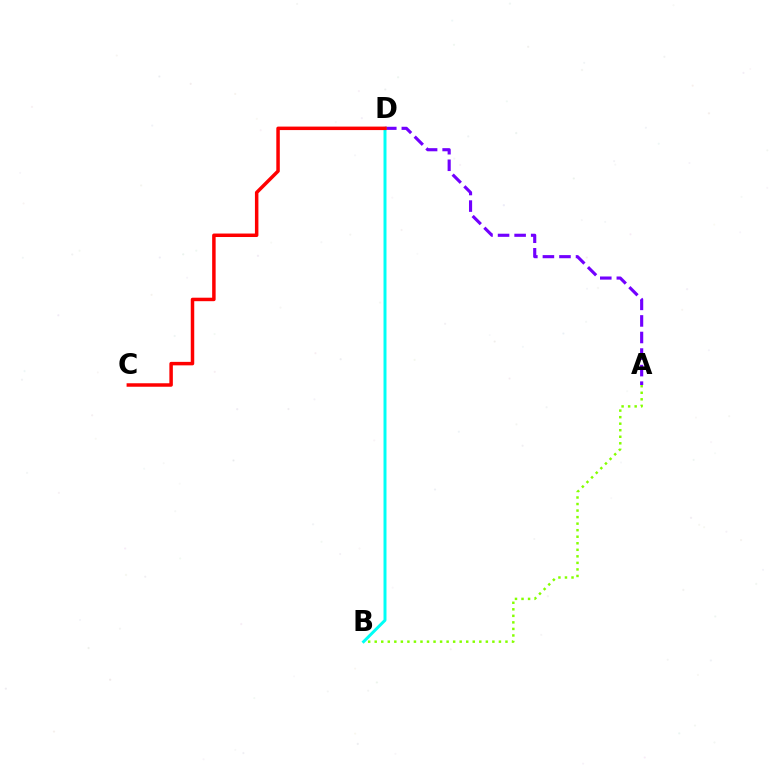{('A', 'B'): [{'color': '#84ff00', 'line_style': 'dotted', 'thickness': 1.78}], ('A', 'D'): [{'color': '#7200ff', 'line_style': 'dashed', 'thickness': 2.25}], ('B', 'D'): [{'color': '#00fff6', 'line_style': 'solid', 'thickness': 2.14}], ('C', 'D'): [{'color': '#ff0000', 'line_style': 'solid', 'thickness': 2.51}]}